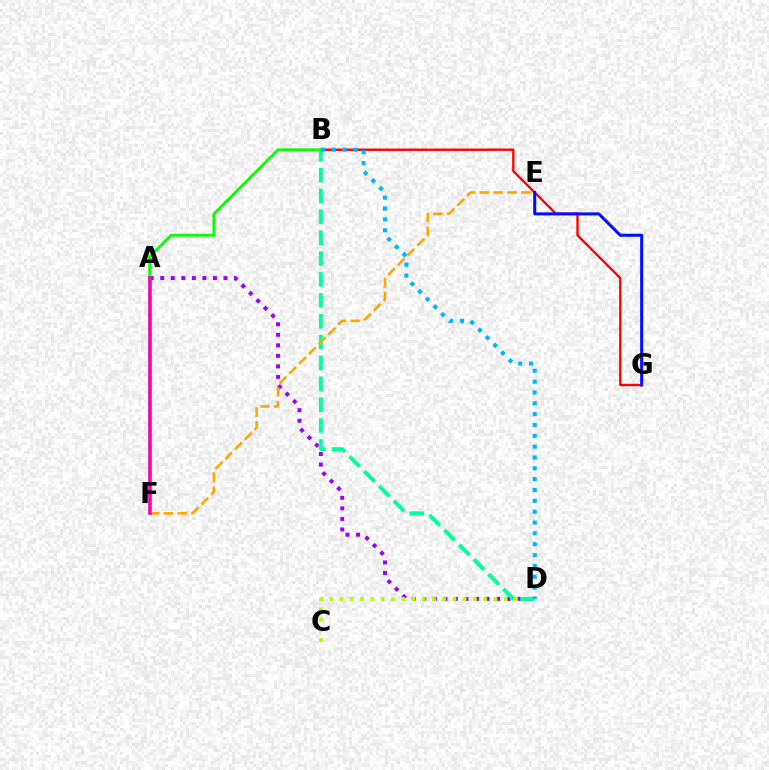{('B', 'G'): [{'color': '#ff0000', 'line_style': 'solid', 'thickness': 1.7}], ('A', 'D'): [{'color': '#9b00ff', 'line_style': 'dotted', 'thickness': 2.86}], ('C', 'D'): [{'color': '#b3ff00', 'line_style': 'dotted', 'thickness': 2.79}], ('B', 'D'): [{'color': '#00ff9d', 'line_style': 'dashed', 'thickness': 2.84}, {'color': '#00b5ff', 'line_style': 'dotted', 'thickness': 2.95}], ('B', 'F'): [{'color': '#08ff00', 'line_style': 'solid', 'thickness': 2.02}], ('E', 'G'): [{'color': '#0010ff', 'line_style': 'solid', 'thickness': 2.18}], ('E', 'F'): [{'color': '#ffa500', 'line_style': 'dashed', 'thickness': 1.88}], ('A', 'F'): [{'color': '#ff00bd', 'line_style': 'solid', 'thickness': 2.6}]}